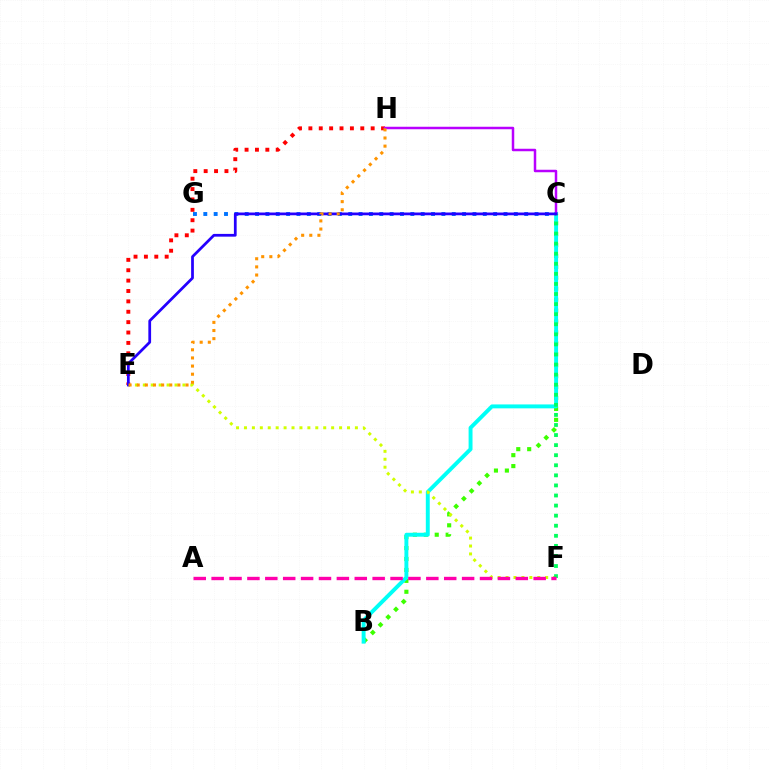{('E', 'H'): [{'color': '#ff0000', 'line_style': 'dotted', 'thickness': 2.82}, {'color': '#ff9400', 'line_style': 'dotted', 'thickness': 2.21}], ('B', 'C'): [{'color': '#3dff00', 'line_style': 'dotted', 'thickness': 2.97}, {'color': '#00fff6', 'line_style': 'solid', 'thickness': 2.82}], ('C', 'G'): [{'color': '#0074ff', 'line_style': 'dotted', 'thickness': 2.81}], ('C', 'H'): [{'color': '#b900ff', 'line_style': 'solid', 'thickness': 1.8}], ('E', 'F'): [{'color': '#d1ff00', 'line_style': 'dotted', 'thickness': 2.15}], ('C', 'F'): [{'color': '#00ff5c', 'line_style': 'dotted', 'thickness': 2.74}], ('C', 'E'): [{'color': '#2500ff', 'line_style': 'solid', 'thickness': 1.98}], ('A', 'F'): [{'color': '#ff00ac', 'line_style': 'dashed', 'thickness': 2.43}]}